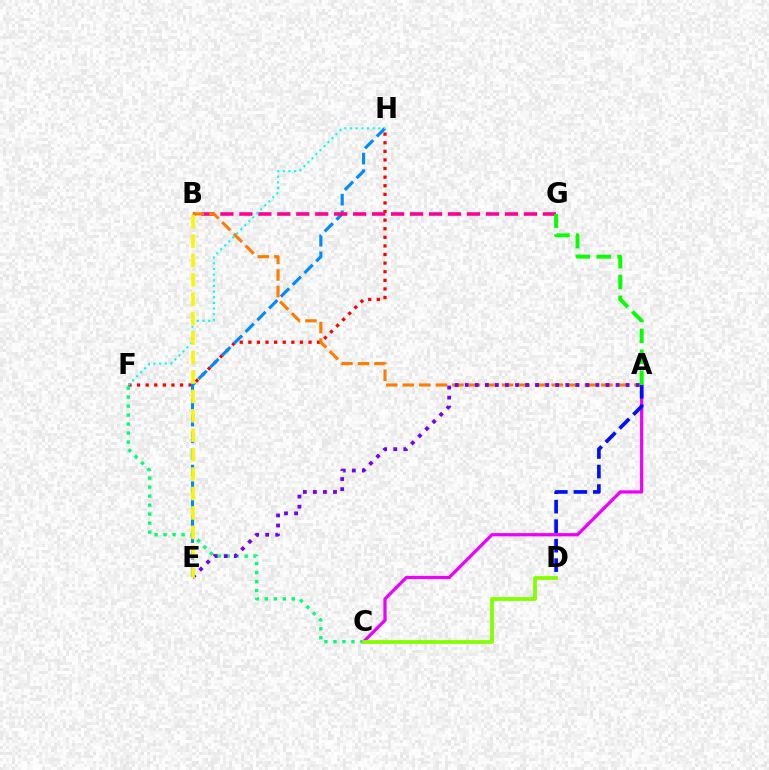{('F', 'H'): [{'color': '#ff0000', 'line_style': 'dotted', 'thickness': 2.34}, {'color': '#00fff6', 'line_style': 'dotted', 'thickness': 1.54}], ('E', 'H'): [{'color': '#008cff', 'line_style': 'dashed', 'thickness': 2.26}], ('B', 'G'): [{'color': '#ff0094', 'line_style': 'dashed', 'thickness': 2.58}], ('C', 'F'): [{'color': '#00ff74', 'line_style': 'dotted', 'thickness': 2.44}], ('A', 'B'): [{'color': '#ff7c00', 'line_style': 'dashed', 'thickness': 2.25}], ('A', 'C'): [{'color': '#ee00ff', 'line_style': 'solid', 'thickness': 2.33}], ('C', 'D'): [{'color': '#84ff00', 'line_style': 'solid', 'thickness': 2.72}], ('A', 'E'): [{'color': '#7200ff', 'line_style': 'dotted', 'thickness': 2.73}], ('B', 'E'): [{'color': '#fcf500', 'line_style': 'dashed', 'thickness': 2.64}], ('A', 'G'): [{'color': '#08ff00', 'line_style': 'dashed', 'thickness': 2.84}], ('A', 'D'): [{'color': '#0010ff', 'line_style': 'dashed', 'thickness': 2.65}]}